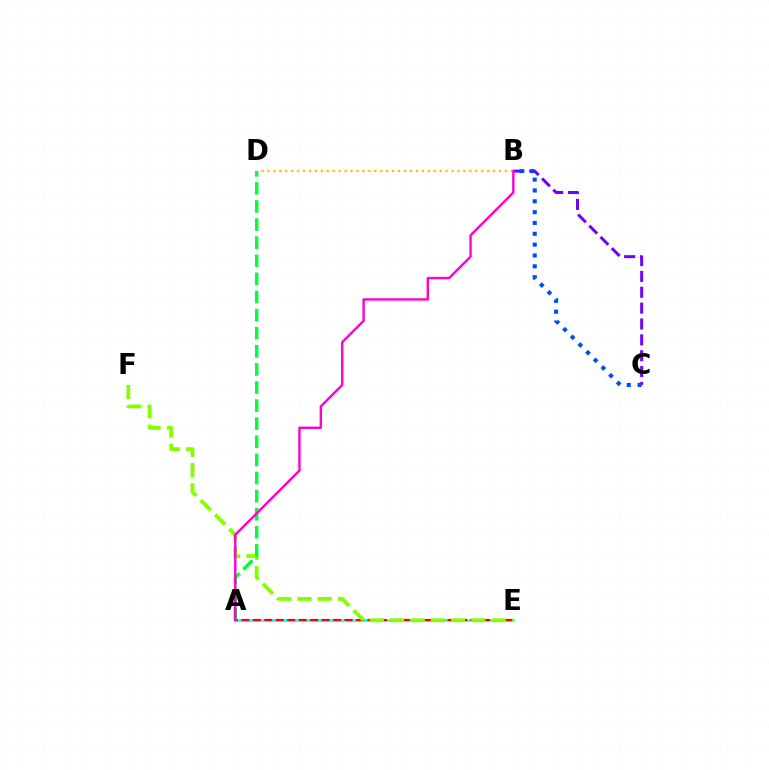{('B', 'C'): [{'color': '#7200ff', 'line_style': 'dashed', 'thickness': 2.16}, {'color': '#004bff', 'line_style': 'dotted', 'thickness': 2.95}], ('A', 'E'): [{'color': '#00fff6', 'line_style': 'solid', 'thickness': 1.8}, {'color': '#ff0000', 'line_style': 'dashed', 'thickness': 1.56}], ('E', 'F'): [{'color': '#84ff00', 'line_style': 'dashed', 'thickness': 2.76}], ('B', 'D'): [{'color': '#ffbd00', 'line_style': 'dotted', 'thickness': 1.61}], ('A', 'D'): [{'color': '#00ff39', 'line_style': 'dashed', 'thickness': 2.46}], ('A', 'B'): [{'color': '#ff00cf', 'line_style': 'solid', 'thickness': 1.73}]}